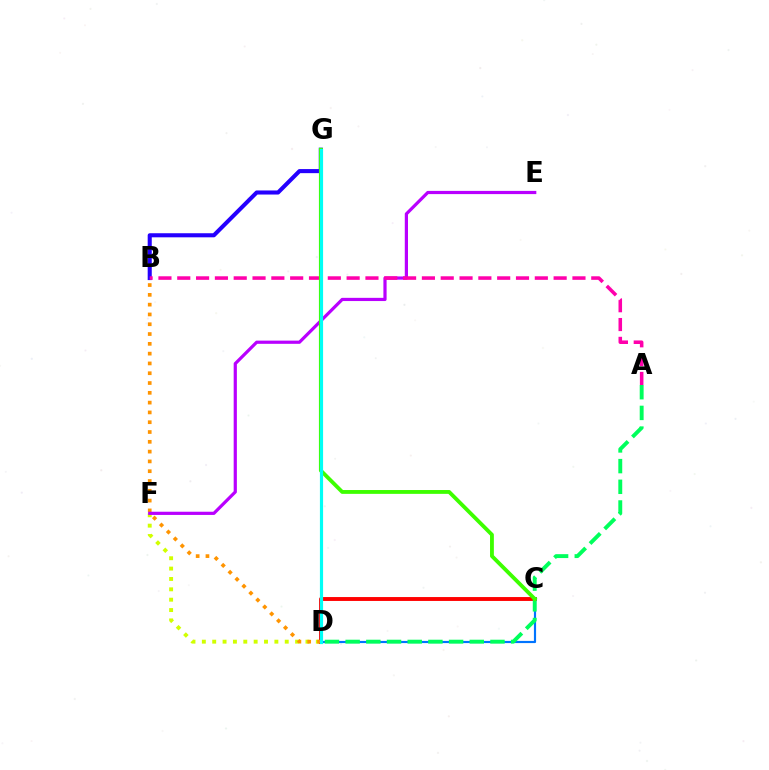{('B', 'G'): [{'color': '#2500ff', 'line_style': 'solid', 'thickness': 2.94}], ('D', 'F'): [{'color': '#d1ff00', 'line_style': 'dotted', 'thickness': 2.82}], ('C', 'D'): [{'color': '#0074ff', 'line_style': 'solid', 'thickness': 1.57}, {'color': '#ff0000', 'line_style': 'solid', 'thickness': 2.8}], ('A', 'D'): [{'color': '#00ff5c', 'line_style': 'dashed', 'thickness': 2.81}], ('B', 'D'): [{'color': '#ff9400', 'line_style': 'dotted', 'thickness': 2.66}], ('E', 'F'): [{'color': '#b900ff', 'line_style': 'solid', 'thickness': 2.31}], ('A', 'B'): [{'color': '#ff00ac', 'line_style': 'dashed', 'thickness': 2.56}], ('C', 'G'): [{'color': '#3dff00', 'line_style': 'solid', 'thickness': 2.76}], ('D', 'G'): [{'color': '#00fff6', 'line_style': 'solid', 'thickness': 2.28}]}